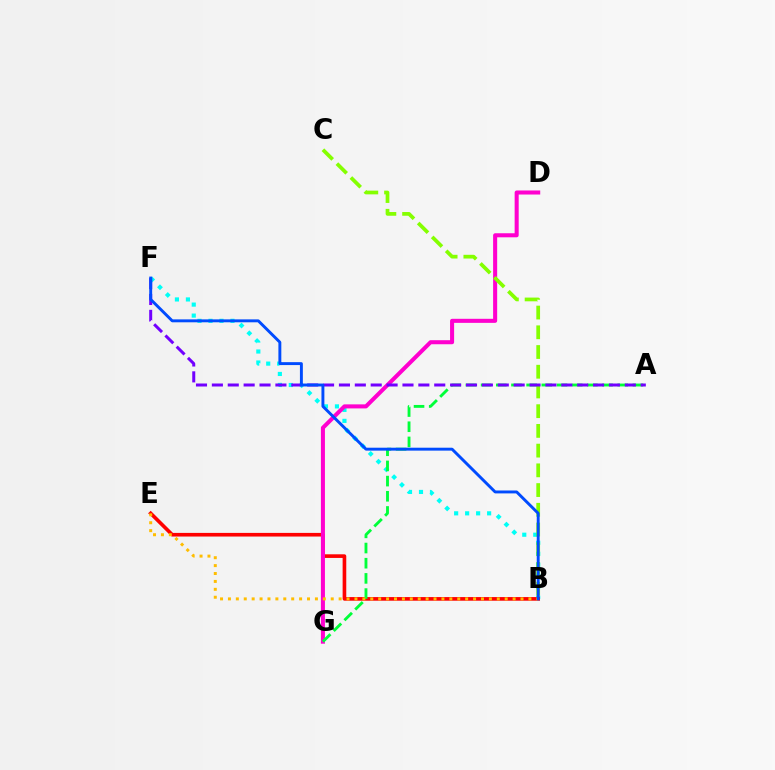{('B', 'F'): [{'color': '#00fff6', 'line_style': 'dotted', 'thickness': 2.99}, {'color': '#004bff', 'line_style': 'solid', 'thickness': 2.1}], ('B', 'E'): [{'color': '#ff0000', 'line_style': 'solid', 'thickness': 2.62}, {'color': '#ffbd00', 'line_style': 'dotted', 'thickness': 2.15}], ('D', 'G'): [{'color': '#ff00cf', 'line_style': 'solid', 'thickness': 2.92}], ('B', 'C'): [{'color': '#84ff00', 'line_style': 'dashed', 'thickness': 2.68}], ('A', 'G'): [{'color': '#00ff39', 'line_style': 'dashed', 'thickness': 2.06}], ('A', 'F'): [{'color': '#7200ff', 'line_style': 'dashed', 'thickness': 2.16}]}